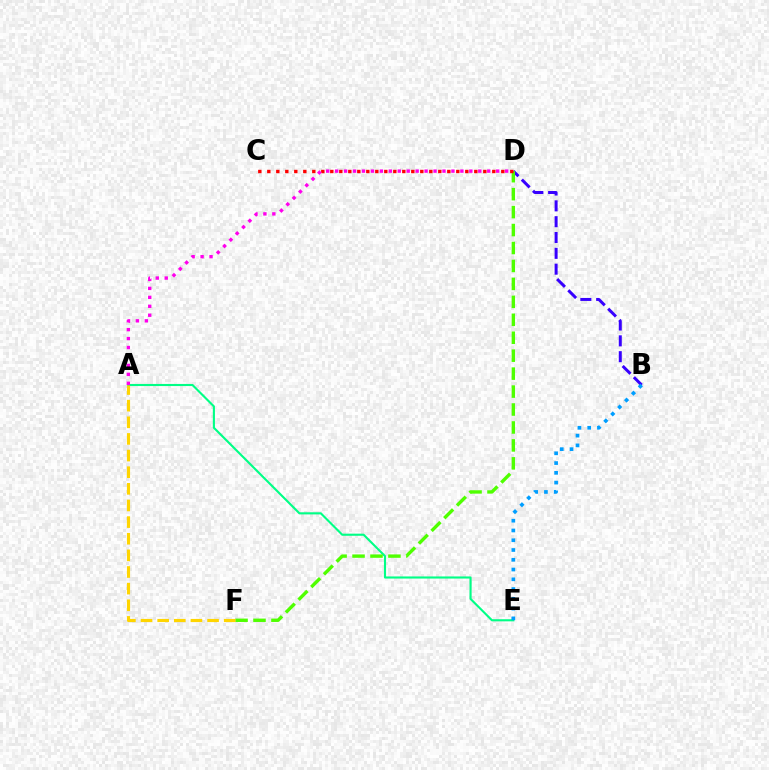{('B', 'D'): [{'color': '#3700ff', 'line_style': 'dashed', 'thickness': 2.15}], ('A', 'E'): [{'color': '#00ff86', 'line_style': 'solid', 'thickness': 1.53}], ('D', 'F'): [{'color': '#4fff00', 'line_style': 'dashed', 'thickness': 2.44}], ('A', 'F'): [{'color': '#ffd500', 'line_style': 'dashed', 'thickness': 2.26}], ('B', 'E'): [{'color': '#009eff', 'line_style': 'dotted', 'thickness': 2.65}], ('C', 'D'): [{'color': '#ff0000', 'line_style': 'dotted', 'thickness': 2.45}], ('A', 'D'): [{'color': '#ff00ed', 'line_style': 'dotted', 'thickness': 2.43}]}